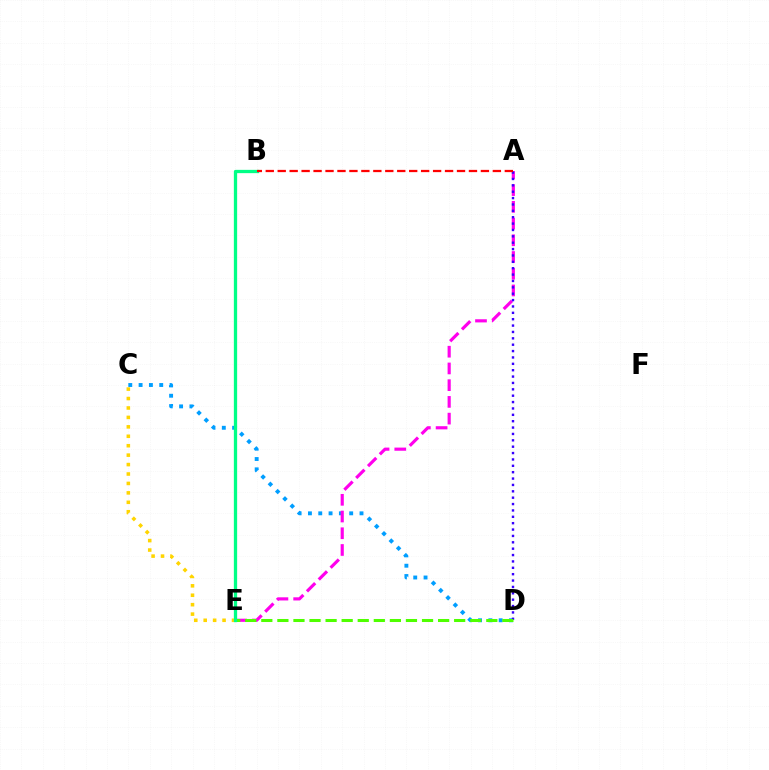{('C', 'D'): [{'color': '#009eff', 'line_style': 'dotted', 'thickness': 2.8}], ('A', 'E'): [{'color': '#ff00ed', 'line_style': 'dashed', 'thickness': 2.27}], ('A', 'D'): [{'color': '#3700ff', 'line_style': 'dotted', 'thickness': 1.73}], ('C', 'E'): [{'color': '#ffd500', 'line_style': 'dotted', 'thickness': 2.56}], ('D', 'E'): [{'color': '#4fff00', 'line_style': 'dashed', 'thickness': 2.18}], ('B', 'E'): [{'color': '#00ff86', 'line_style': 'solid', 'thickness': 2.37}], ('A', 'B'): [{'color': '#ff0000', 'line_style': 'dashed', 'thickness': 1.62}]}